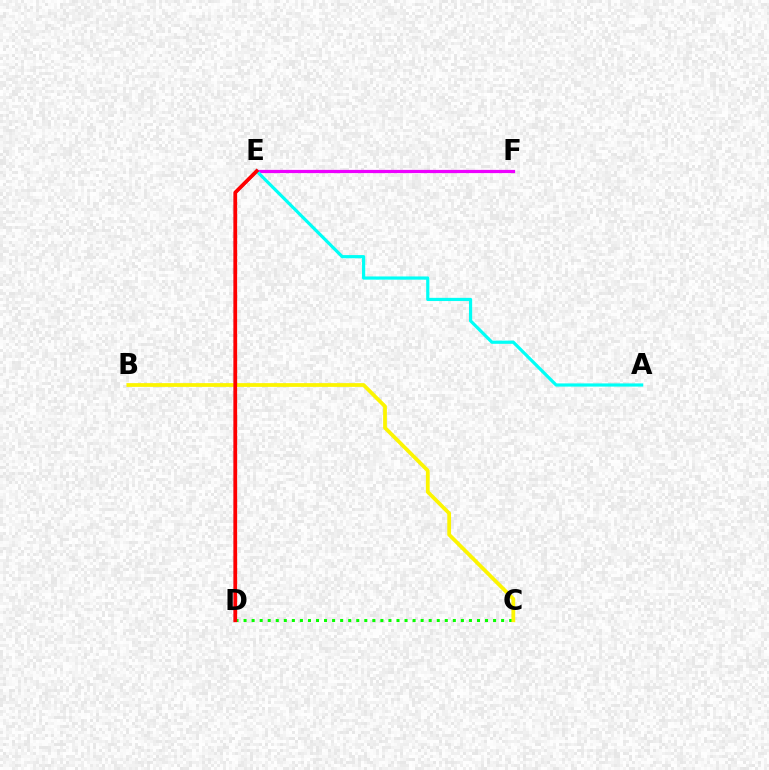{('C', 'D'): [{'color': '#08ff00', 'line_style': 'dotted', 'thickness': 2.19}], ('D', 'E'): [{'color': '#0010ff', 'line_style': 'solid', 'thickness': 1.97}, {'color': '#ff0000', 'line_style': 'solid', 'thickness': 2.69}], ('B', 'C'): [{'color': '#fcf500', 'line_style': 'solid', 'thickness': 2.71}], ('E', 'F'): [{'color': '#ee00ff', 'line_style': 'solid', 'thickness': 2.32}], ('A', 'E'): [{'color': '#00fff6', 'line_style': 'solid', 'thickness': 2.3}]}